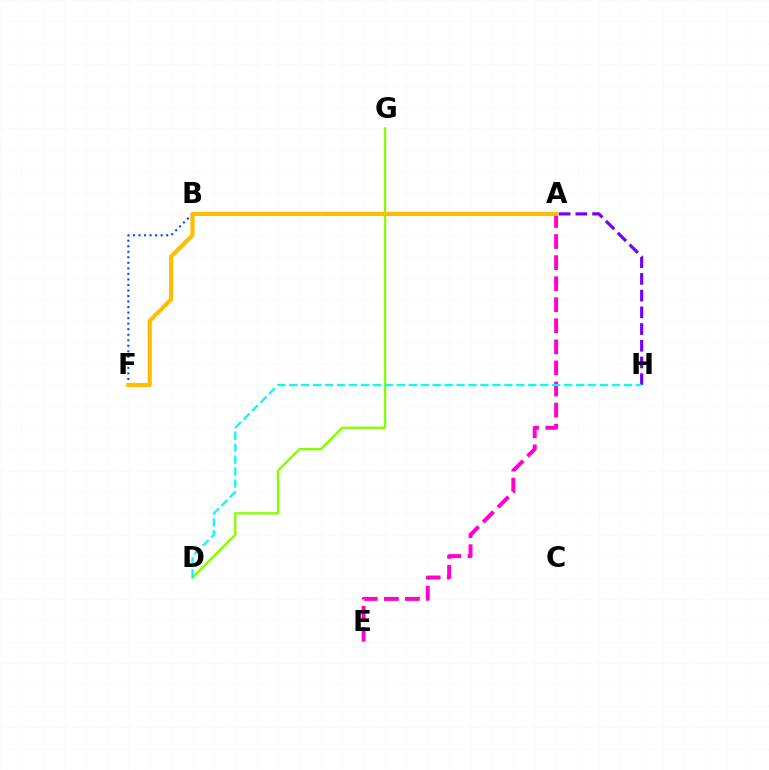{('B', 'F'): [{'color': '#004bff', 'line_style': 'dotted', 'thickness': 1.5}], ('A', 'B'): [{'color': '#00ff39', 'line_style': 'solid', 'thickness': 1.66}, {'color': '#ff0000', 'line_style': 'dotted', 'thickness': 2.58}], ('A', 'H'): [{'color': '#7200ff', 'line_style': 'dashed', 'thickness': 2.27}], ('D', 'G'): [{'color': '#84ff00', 'line_style': 'solid', 'thickness': 1.68}], ('A', 'E'): [{'color': '#ff00cf', 'line_style': 'dashed', 'thickness': 2.86}], ('D', 'H'): [{'color': '#00fff6', 'line_style': 'dashed', 'thickness': 1.62}], ('A', 'F'): [{'color': '#ffbd00', 'line_style': 'solid', 'thickness': 2.99}]}